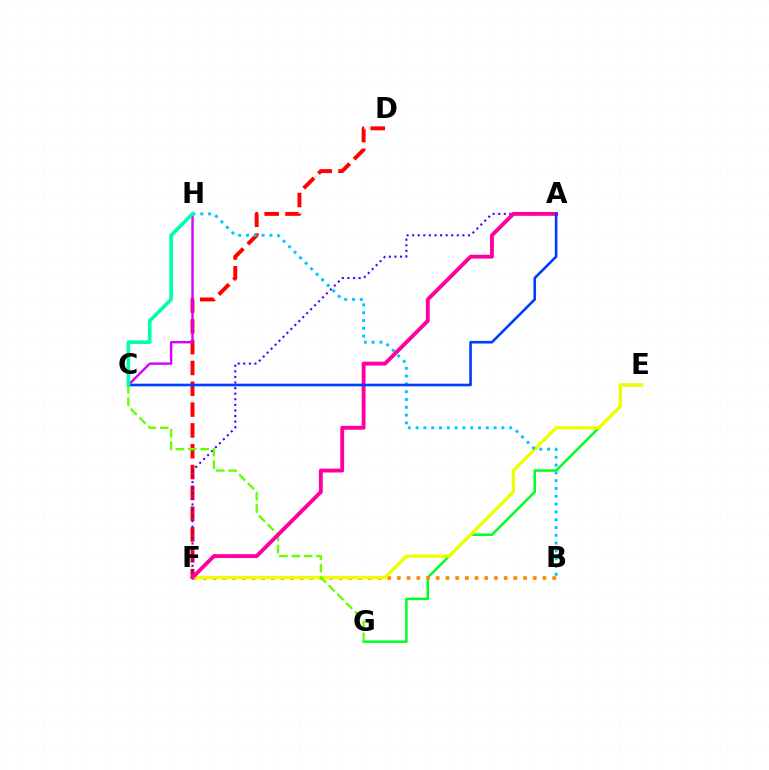{('D', 'F'): [{'color': '#ff0000', 'line_style': 'dashed', 'thickness': 2.83}], ('E', 'G'): [{'color': '#00ff27', 'line_style': 'solid', 'thickness': 1.81}], ('A', 'F'): [{'color': '#4f00ff', 'line_style': 'dotted', 'thickness': 1.52}, {'color': '#ff00a0', 'line_style': 'solid', 'thickness': 2.8}], ('B', 'F'): [{'color': '#ff8800', 'line_style': 'dotted', 'thickness': 2.64}], ('E', 'F'): [{'color': '#eeff00', 'line_style': 'solid', 'thickness': 2.37}], ('B', 'H'): [{'color': '#00c7ff', 'line_style': 'dotted', 'thickness': 2.12}], ('C', 'G'): [{'color': '#66ff00', 'line_style': 'dashed', 'thickness': 1.68}], ('A', 'C'): [{'color': '#003fff', 'line_style': 'solid', 'thickness': 1.89}], ('C', 'H'): [{'color': '#d600ff', 'line_style': 'solid', 'thickness': 1.72}, {'color': '#00ffaf', 'line_style': 'solid', 'thickness': 2.64}]}